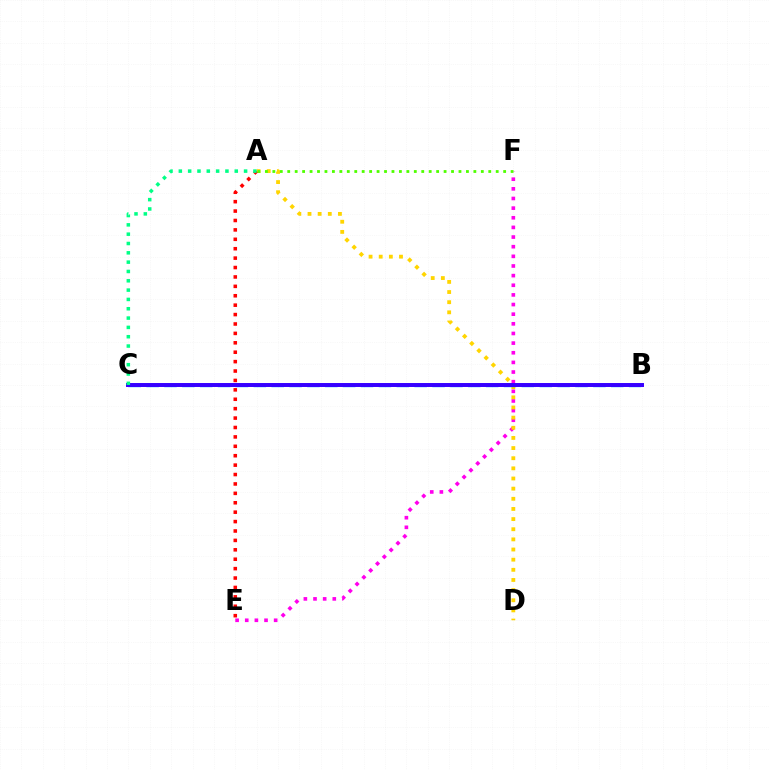{('E', 'F'): [{'color': '#ff00ed', 'line_style': 'dotted', 'thickness': 2.62}], ('A', 'D'): [{'color': '#ffd500', 'line_style': 'dotted', 'thickness': 2.76}], ('A', 'E'): [{'color': '#ff0000', 'line_style': 'dotted', 'thickness': 2.56}], ('B', 'C'): [{'color': '#009eff', 'line_style': 'dashed', 'thickness': 2.43}, {'color': '#3700ff', 'line_style': 'solid', 'thickness': 2.85}], ('A', 'C'): [{'color': '#00ff86', 'line_style': 'dotted', 'thickness': 2.53}], ('A', 'F'): [{'color': '#4fff00', 'line_style': 'dotted', 'thickness': 2.02}]}